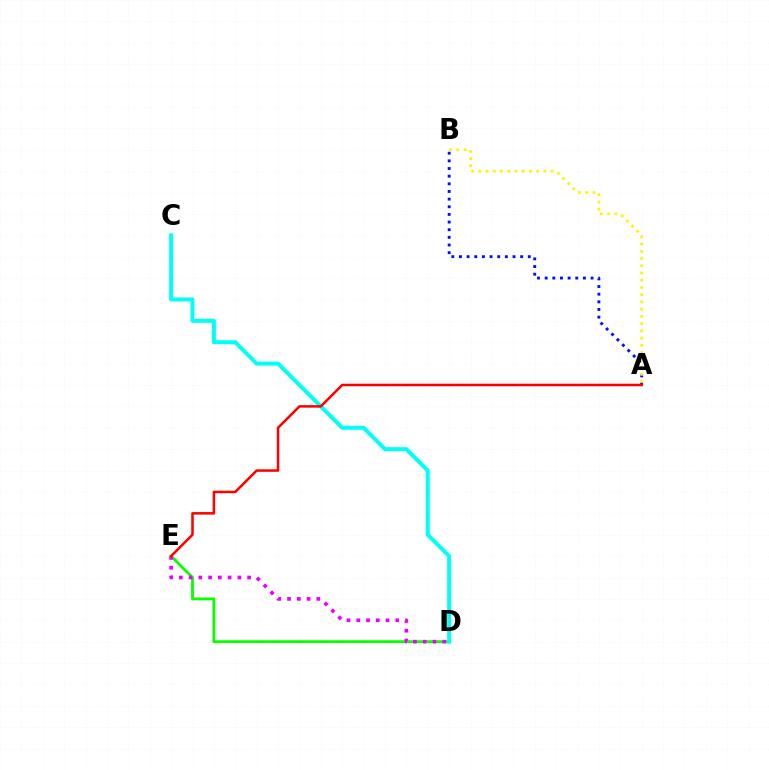{('A', 'B'): [{'color': '#0010ff', 'line_style': 'dotted', 'thickness': 2.08}, {'color': '#fcf500', 'line_style': 'dotted', 'thickness': 1.97}], ('D', 'E'): [{'color': '#08ff00', 'line_style': 'solid', 'thickness': 2.03}, {'color': '#ee00ff', 'line_style': 'dotted', 'thickness': 2.65}], ('C', 'D'): [{'color': '#00fff6', 'line_style': 'solid', 'thickness': 2.88}], ('A', 'E'): [{'color': '#ff0000', 'line_style': 'solid', 'thickness': 1.82}]}